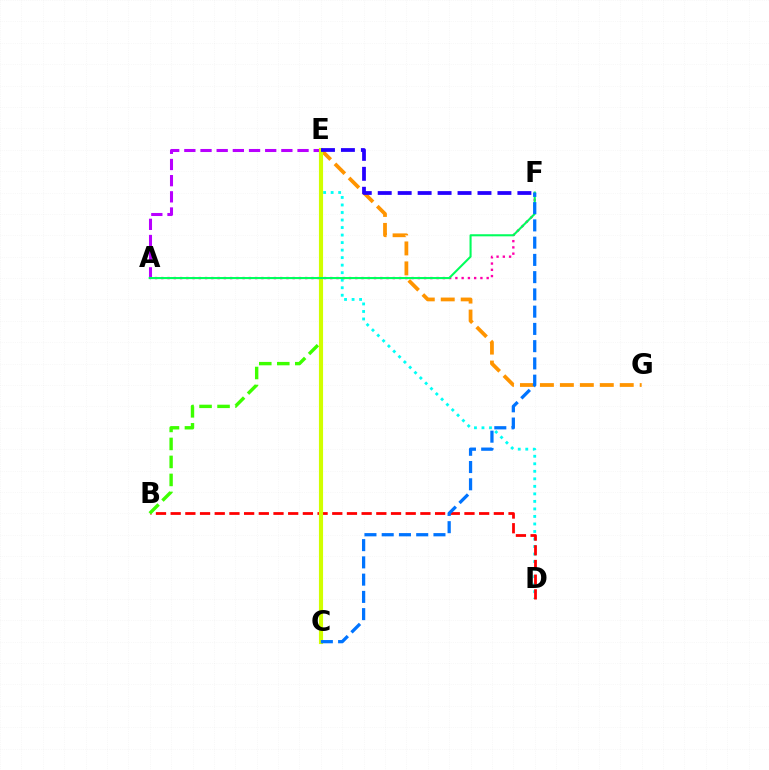{('D', 'E'): [{'color': '#00fff6', 'line_style': 'dotted', 'thickness': 2.04}], ('A', 'E'): [{'color': '#b900ff', 'line_style': 'dashed', 'thickness': 2.2}], ('B', 'D'): [{'color': '#ff0000', 'line_style': 'dashed', 'thickness': 2.0}], ('A', 'F'): [{'color': '#ff00ac', 'line_style': 'dotted', 'thickness': 1.7}, {'color': '#00ff5c', 'line_style': 'solid', 'thickness': 1.5}], ('B', 'E'): [{'color': '#3dff00', 'line_style': 'dashed', 'thickness': 2.44}], ('E', 'G'): [{'color': '#ff9400', 'line_style': 'dashed', 'thickness': 2.71}], ('C', 'E'): [{'color': '#d1ff00', 'line_style': 'solid', 'thickness': 2.97}], ('C', 'F'): [{'color': '#0074ff', 'line_style': 'dashed', 'thickness': 2.34}], ('E', 'F'): [{'color': '#2500ff', 'line_style': 'dashed', 'thickness': 2.71}]}